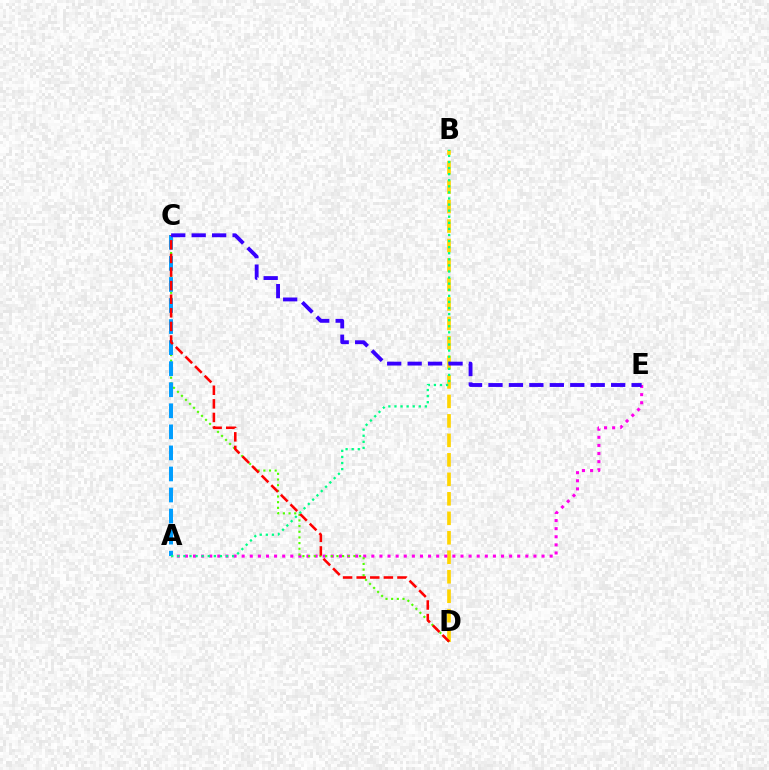{('B', 'D'): [{'color': '#ffd500', 'line_style': 'dashed', 'thickness': 2.65}], ('A', 'E'): [{'color': '#ff00ed', 'line_style': 'dotted', 'thickness': 2.2}], ('C', 'D'): [{'color': '#4fff00', 'line_style': 'dotted', 'thickness': 1.54}, {'color': '#ff0000', 'line_style': 'dashed', 'thickness': 1.85}], ('A', 'C'): [{'color': '#009eff', 'line_style': 'dashed', 'thickness': 2.86}], ('A', 'B'): [{'color': '#00ff86', 'line_style': 'dotted', 'thickness': 1.65}], ('C', 'E'): [{'color': '#3700ff', 'line_style': 'dashed', 'thickness': 2.78}]}